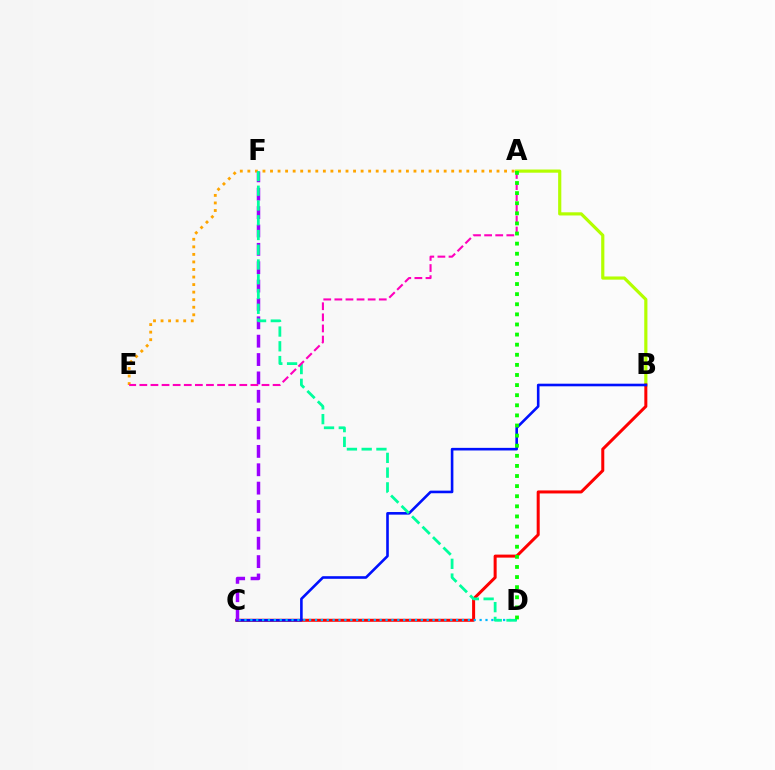{('A', 'B'): [{'color': '#b3ff00', 'line_style': 'solid', 'thickness': 2.29}], ('B', 'C'): [{'color': '#ff0000', 'line_style': 'solid', 'thickness': 2.17}, {'color': '#0010ff', 'line_style': 'solid', 'thickness': 1.88}], ('C', 'D'): [{'color': '#00b5ff', 'line_style': 'dotted', 'thickness': 1.6}], ('A', 'E'): [{'color': '#ffa500', 'line_style': 'dotted', 'thickness': 2.05}, {'color': '#ff00bd', 'line_style': 'dashed', 'thickness': 1.51}], ('C', 'F'): [{'color': '#9b00ff', 'line_style': 'dashed', 'thickness': 2.5}], ('D', 'F'): [{'color': '#00ff9d', 'line_style': 'dashed', 'thickness': 2.01}], ('A', 'D'): [{'color': '#08ff00', 'line_style': 'dotted', 'thickness': 2.75}]}